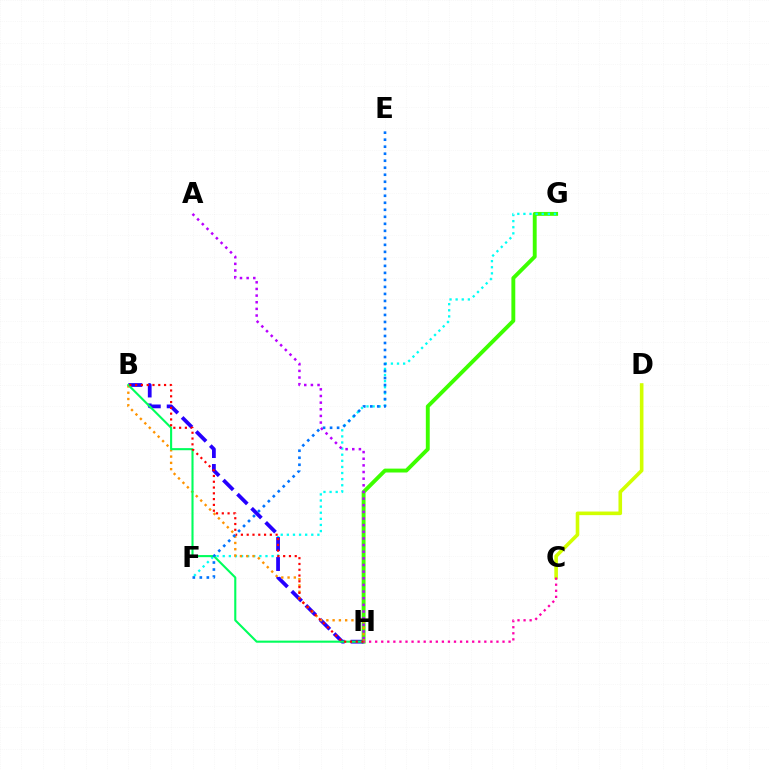{('G', 'H'): [{'color': '#3dff00', 'line_style': 'solid', 'thickness': 2.8}], ('F', 'G'): [{'color': '#00fff6', 'line_style': 'dotted', 'thickness': 1.66}], ('A', 'H'): [{'color': '#b900ff', 'line_style': 'dotted', 'thickness': 1.8}], ('B', 'H'): [{'color': '#2500ff', 'line_style': 'dashed', 'thickness': 2.71}, {'color': '#ff9400', 'line_style': 'dotted', 'thickness': 1.7}, {'color': '#00ff5c', 'line_style': 'solid', 'thickness': 1.51}, {'color': '#ff0000', 'line_style': 'dotted', 'thickness': 1.57}], ('C', 'D'): [{'color': '#d1ff00', 'line_style': 'solid', 'thickness': 2.6}], ('C', 'H'): [{'color': '#ff00ac', 'line_style': 'dotted', 'thickness': 1.65}], ('E', 'F'): [{'color': '#0074ff', 'line_style': 'dotted', 'thickness': 1.9}]}